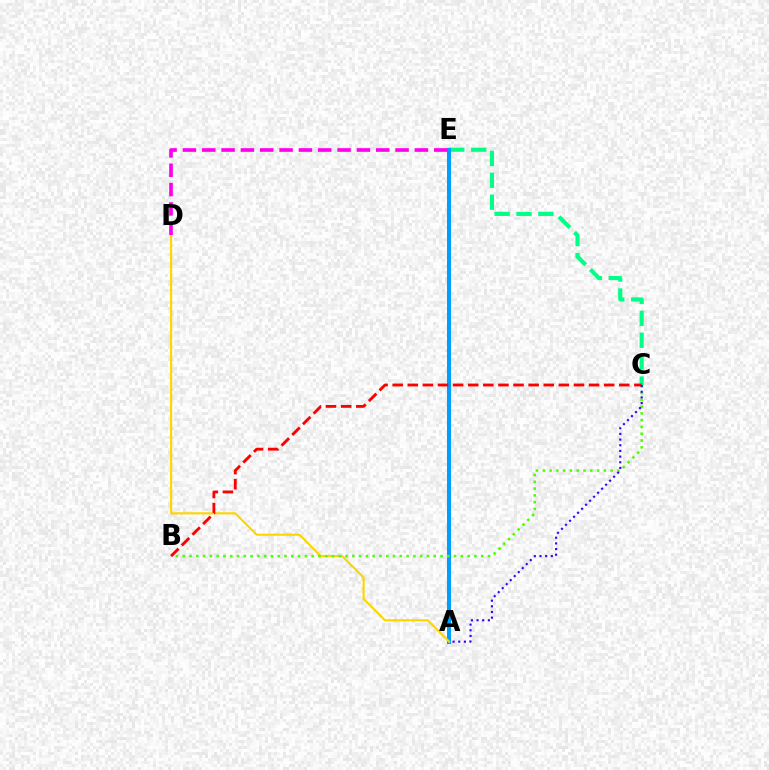{('C', 'E'): [{'color': '#00ff86', 'line_style': 'dashed', 'thickness': 2.97}], ('A', 'E'): [{'color': '#009eff', 'line_style': 'solid', 'thickness': 2.9}], ('A', 'D'): [{'color': '#ffd500', 'line_style': 'solid', 'thickness': 1.54}], ('B', 'C'): [{'color': '#4fff00', 'line_style': 'dotted', 'thickness': 1.84}, {'color': '#ff0000', 'line_style': 'dashed', 'thickness': 2.05}], ('A', 'C'): [{'color': '#3700ff', 'line_style': 'dotted', 'thickness': 1.54}], ('D', 'E'): [{'color': '#ff00ed', 'line_style': 'dashed', 'thickness': 2.63}]}